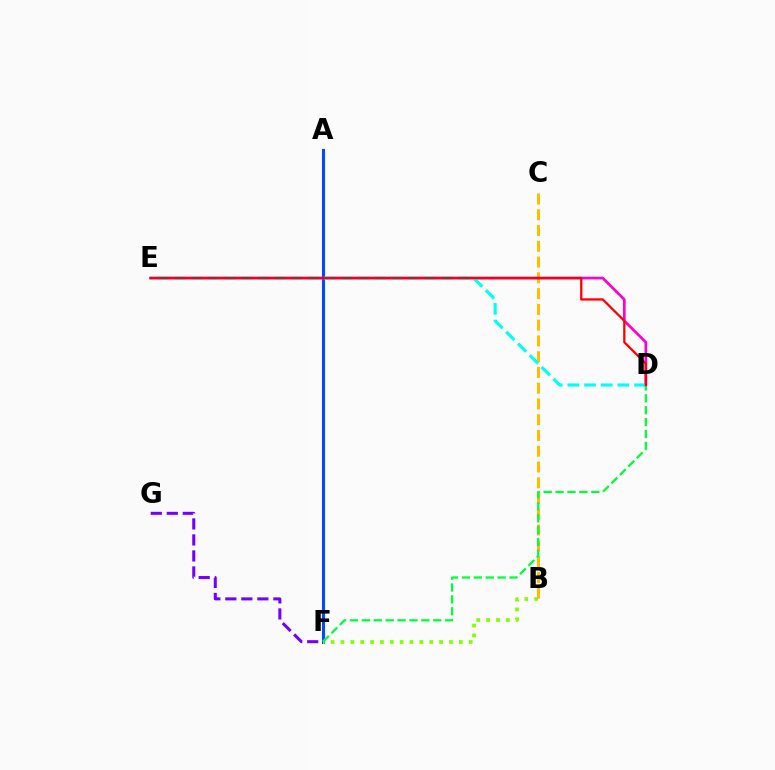{('A', 'F'): [{'color': '#004bff', 'line_style': 'solid', 'thickness': 2.22}], ('B', 'F'): [{'color': '#84ff00', 'line_style': 'dotted', 'thickness': 2.68}], ('B', 'C'): [{'color': '#ffbd00', 'line_style': 'dashed', 'thickness': 2.14}], ('D', 'F'): [{'color': '#00ff39', 'line_style': 'dashed', 'thickness': 1.62}], ('D', 'E'): [{'color': '#ff00cf', 'line_style': 'solid', 'thickness': 1.94}, {'color': '#00fff6', 'line_style': 'dashed', 'thickness': 2.26}, {'color': '#ff0000', 'line_style': 'solid', 'thickness': 1.63}], ('F', 'G'): [{'color': '#7200ff', 'line_style': 'dashed', 'thickness': 2.18}]}